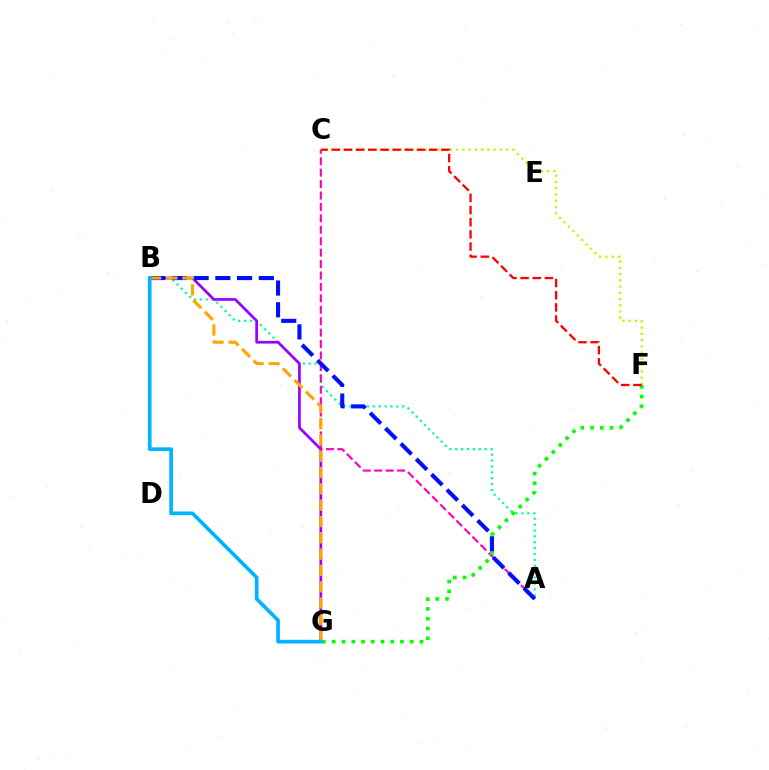{('A', 'B'): [{'color': '#00ff9d', 'line_style': 'dotted', 'thickness': 1.6}, {'color': '#0010ff', 'line_style': 'dashed', 'thickness': 2.95}], ('B', 'G'): [{'color': '#9b00ff', 'line_style': 'solid', 'thickness': 1.97}, {'color': '#ffa500', 'line_style': 'dashed', 'thickness': 2.22}, {'color': '#00b5ff', 'line_style': 'solid', 'thickness': 2.66}], ('A', 'C'): [{'color': '#ff00bd', 'line_style': 'dashed', 'thickness': 1.55}], ('F', 'G'): [{'color': '#08ff00', 'line_style': 'dotted', 'thickness': 2.65}], ('C', 'F'): [{'color': '#b3ff00', 'line_style': 'dotted', 'thickness': 1.7}, {'color': '#ff0000', 'line_style': 'dashed', 'thickness': 1.65}]}